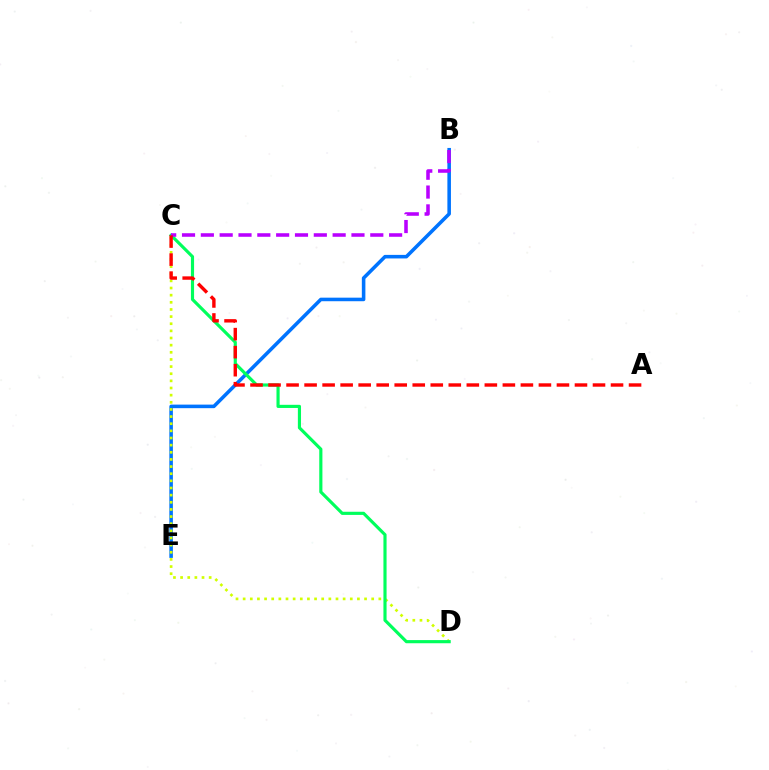{('B', 'E'): [{'color': '#0074ff', 'line_style': 'solid', 'thickness': 2.56}], ('C', 'D'): [{'color': '#d1ff00', 'line_style': 'dotted', 'thickness': 1.94}, {'color': '#00ff5c', 'line_style': 'solid', 'thickness': 2.27}], ('B', 'C'): [{'color': '#b900ff', 'line_style': 'dashed', 'thickness': 2.56}], ('A', 'C'): [{'color': '#ff0000', 'line_style': 'dashed', 'thickness': 2.45}]}